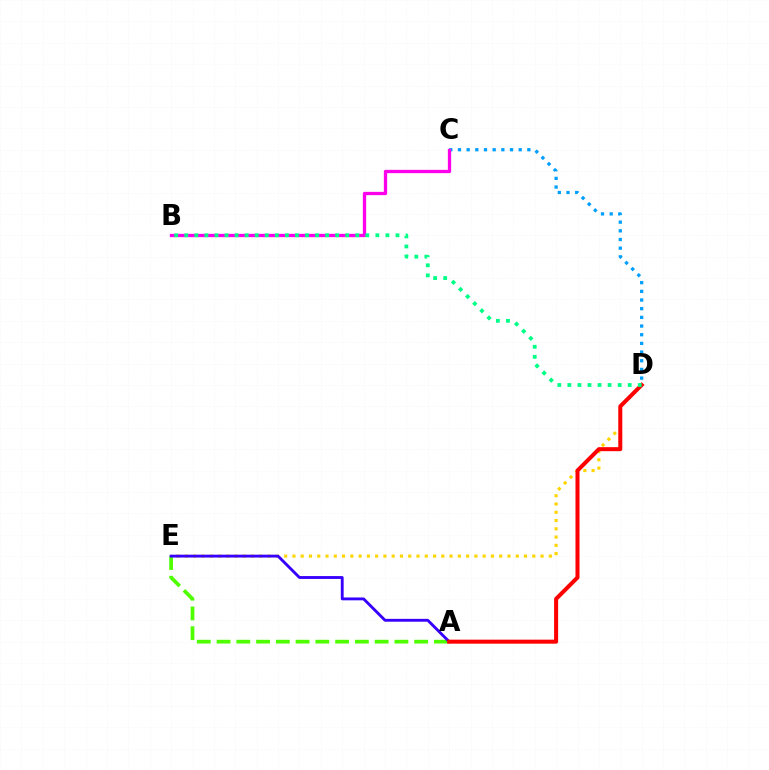{('C', 'D'): [{'color': '#009eff', 'line_style': 'dotted', 'thickness': 2.36}], ('D', 'E'): [{'color': '#ffd500', 'line_style': 'dotted', 'thickness': 2.25}], ('A', 'E'): [{'color': '#4fff00', 'line_style': 'dashed', 'thickness': 2.68}, {'color': '#3700ff', 'line_style': 'solid', 'thickness': 2.06}], ('A', 'D'): [{'color': '#ff0000', 'line_style': 'solid', 'thickness': 2.89}], ('B', 'C'): [{'color': '#ff00ed', 'line_style': 'solid', 'thickness': 2.38}], ('B', 'D'): [{'color': '#00ff86', 'line_style': 'dotted', 'thickness': 2.73}]}